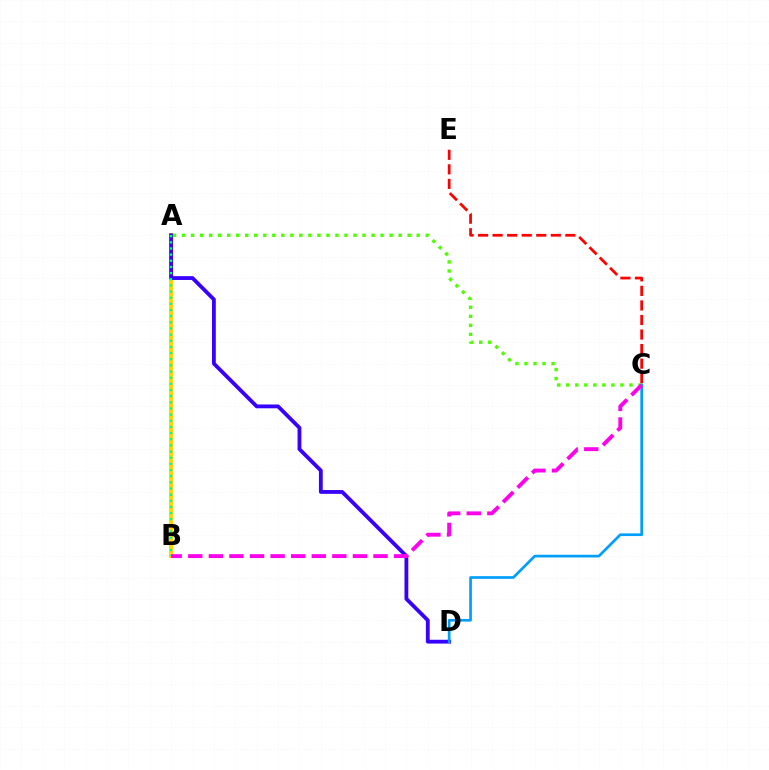{('C', 'E'): [{'color': '#ff0000', 'line_style': 'dashed', 'thickness': 1.98}], ('A', 'B'): [{'color': '#ffd500', 'line_style': 'solid', 'thickness': 2.97}, {'color': '#00ff86', 'line_style': 'dotted', 'thickness': 1.67}], ('A', 'D'): [{'color': '#3700ff', 'line_style': 'solid', 'thickness': 2.74}], ('A', 'C'): [{'color': '#4fff00', 'line_style': 'dotted', 'thickness': 2.45}], ('C', 'D'): [{'color': '#009eff', 'line_style': 'solid', 'thickness': 1.93}], ('B', 'C'): [{'color': '#ff00ed', 'line_style': 'dashed', 'thickness': 2.8}]}